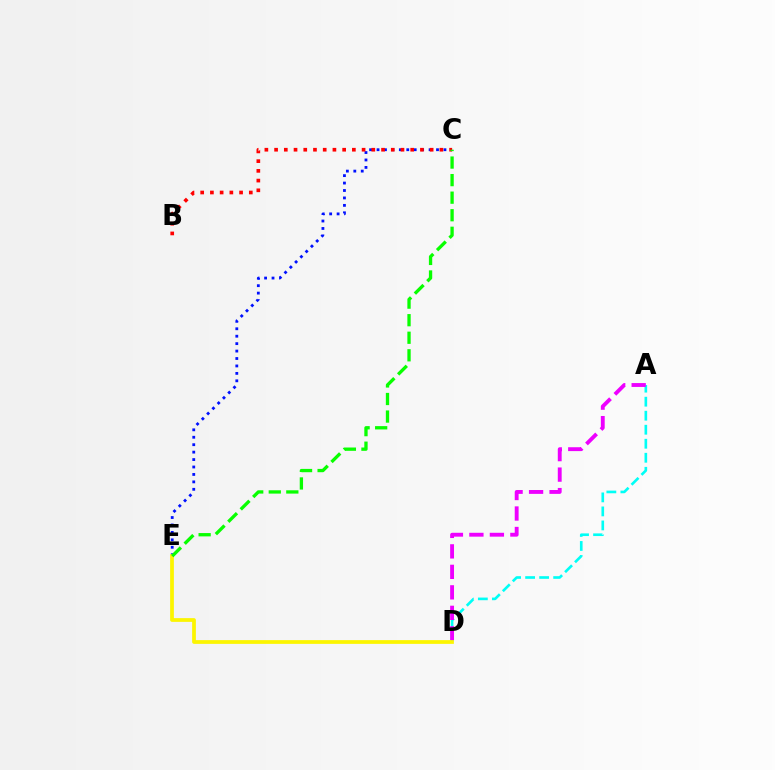{('A', 'D'): [{'color': '#00fff6', 'line_style': 'dashed', 'thickness': 1.9}, {'color': '#ee00ff', 'line_style': 'dashed', 'thickness': 2.78}], ('C', 'E'): [{'color': '#0010ff', 'line_style': 'dotted', 'thickness': 2.02}, {'color': '#08ff00', 'line_style': 'dashed', 'thickness': 2.38}], ('D', 'E'): [{'color': '#fcf500', 'line_style': 'solid', 'thickness': 2.69}], ('B', 'C'): [{'color': '#ff0000', 'line_style': 'dotted', 'thickness': 2.64}]}